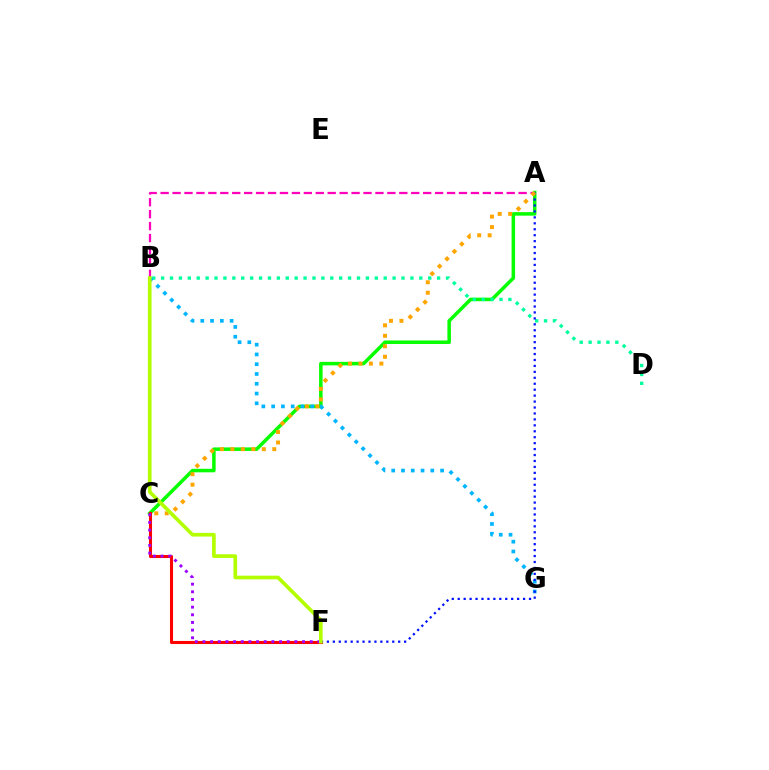{('A', 'C'): [{'color': '#08ff00', 'line_style': 'solid', 'thickness': 2.53}, {'color': '#ffa500', 'line_style': 'dotted', 'thickness': 2.85}], ('C', 'F'): [{'color': '#ff0000', 'line_style': 'solid', 'thickness': 2.21}, {'color': '#9b00ff', 'line_style': 'dotted', 'thickness': 2.08}], ('A', 'B'): [{'color': '#ff00bd', 'line_style': 'dashed', 'thickness': 1.62}], ('B', 'D'): [{'color': '#00ff9d', 'line_style': 'dotted', 'thickness': 2.42}], ('B', 'G'): [{'color': '#00b5ff', 'line_style': 'dotted', 'thickness': 2.66}], ('A', 'F'): [{'color': '#0010ff', 'line_style': 'dotted', 'thickness': 1.61}], ('B', 'F'): [{'color': '#b3ff00', 'line_style': 'solid', 'thickness': 2.64}]}